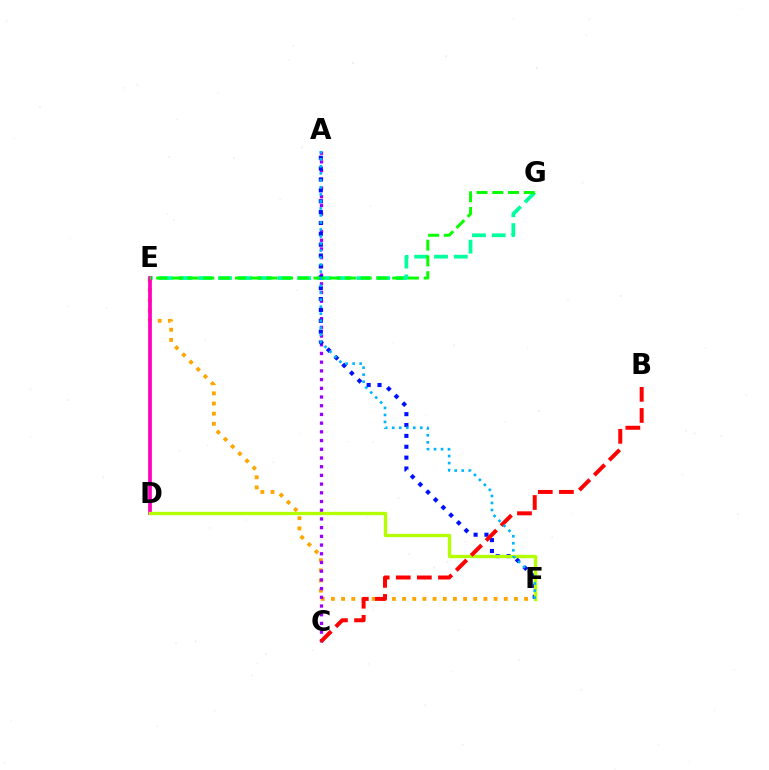{('E', 'G'): [{'color': '#00ff9d', 'line_style': 'dashed', 'thickness': 2.69}, {'color': '#08ff00', 'line_style': 'dashed', 'thickness': 2.14}], ('E', 'F'): [{'color': '#ffa500', 'line_style': 'dotted', 'thickness': 2.76}], ('D', 'E'): [{'color': '#ff00bd', 'line_style': 'solid', 'thickness': 2.68}], ('A', 'C'): [{'color': '#9b00ff', 'line_style': 'dotted', 'thickness': 2.37}], ('A', 'F'): [{'color': '#0010ff', 'line_style': 'dotted', 'thickness': 2.95}, {'color': '#00b5ff', 'line_style': 'dotted', 'thickness': 1.91}], ('D', 'F'): [{'color': '#b3ff00', 'line_style': 'solid', 'thickness': 2.39}], ('B', 'C'): [{'color': '#ff0000', 'line_style': 'dashed', 'thickness': 2.87}]}